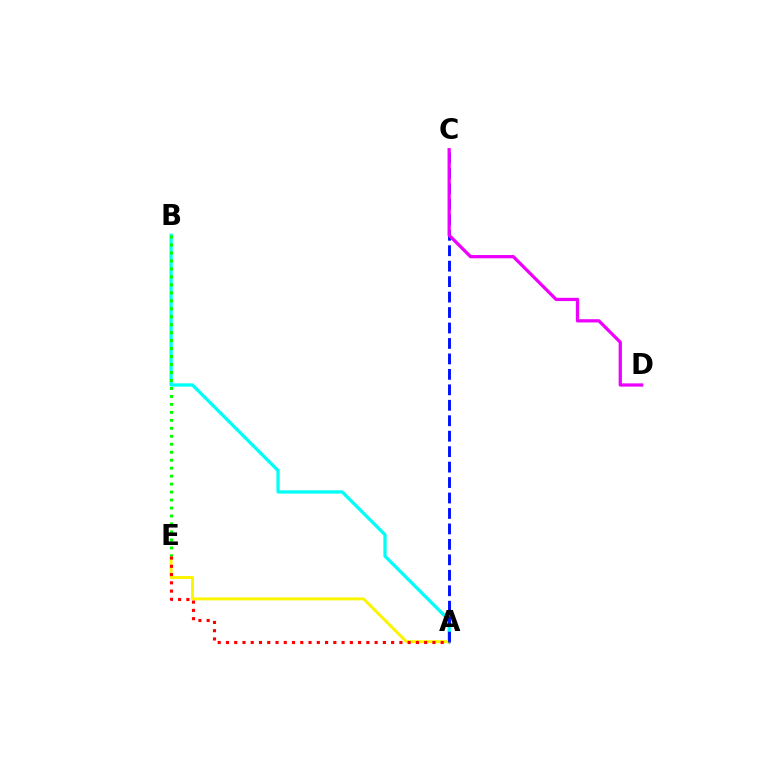{('A', 'B'): [{'color': '#00fff6', 'line_style': 'solid', 'thickness': 2.35}], ('A', 'E'): [{'color': '#fcf500', 'line_style': 'solid', 'thickness': 2.11}, {'color': '#ff0000', 'line_style': 'dotted', 'thickness': 2.24}], ('A', 'C'): [{'color': '#0010ff', 'line_style': 'dashed', 'thickness': 2.1}], ('B', 'E'): [{'color': '#08ff00', 'line_style': 'dotted', 'thickness': 2.17}], ('C', 'D'): [{'color': '#ee00ff', 'line_style': 'solid', 'thickness': 2.35}]}